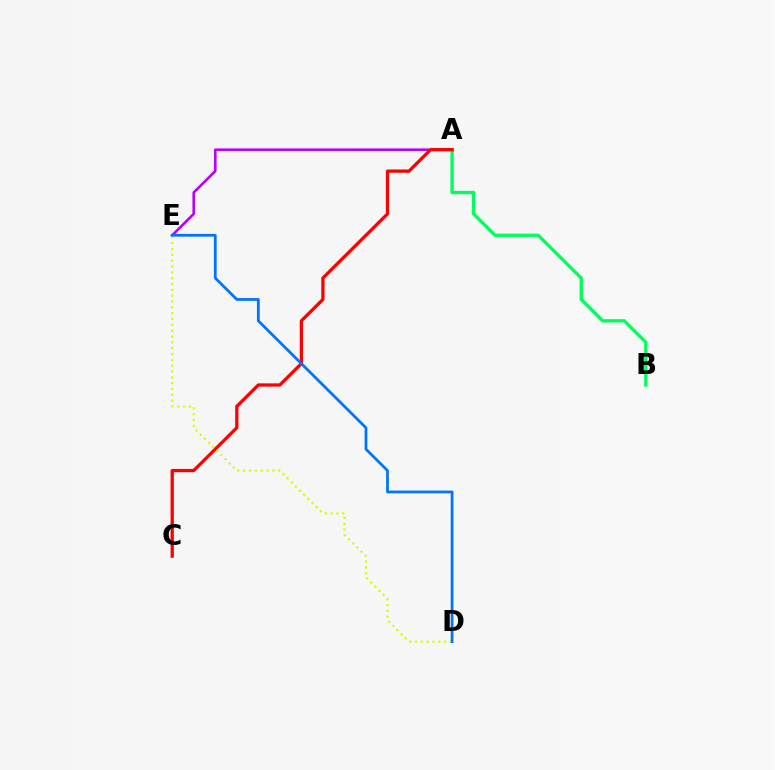{('A', 'E'): [{'color': '#b900ff', 'line_style': 'solid', 'thickness': 1.9}], ('A', 'B'): [{'color': '#00ff5c', 'line_style': 'solid', 'thickness': 2.4}], ('A', 'C'): [{'color': '#ff0000', 'line_style': 'solid', 'thickness': 2.37}], ('D', 'E'): [{'color': '#d1ff00', 'line_style': 'dotted', 'thickness': 1.59}, {'color': '#0074ff', 'line_style': 'solid', 'thickness': 1.99}]}